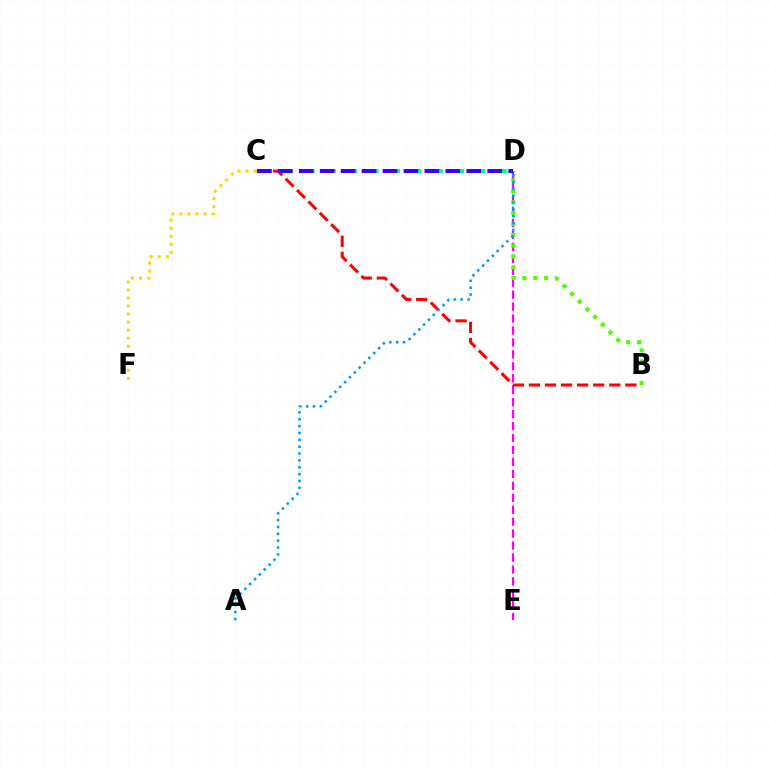{('C', 'D'): [{'color': '#00ff86', 'line_style': 'dashed', 'thickness': 2.9}, {'color': '#3700ff', 'line_style': 'dashed', 'thickness': 2.84}], ('D', 'E'): [{'color': '#ff00ed', 'line_style': 'dashed', 'thickness': 1.62}], ('B', 'C'): [{'color': '#ff0000', 'line_style': 'dashed', 'thickness': 2.18}], ('B', 'D'): [{'color': '#4fff00', 'line_style': 'dotted', 'thickness': 2.95}], ('C', 'F'): [{'color': '#ffd500', 'line_style': 'dotted', 'thickness': 2.18}], ('A', 'D'): [{'color': '#009eff', 'line_style': 'dotted', 'thickness': 1.86}]}